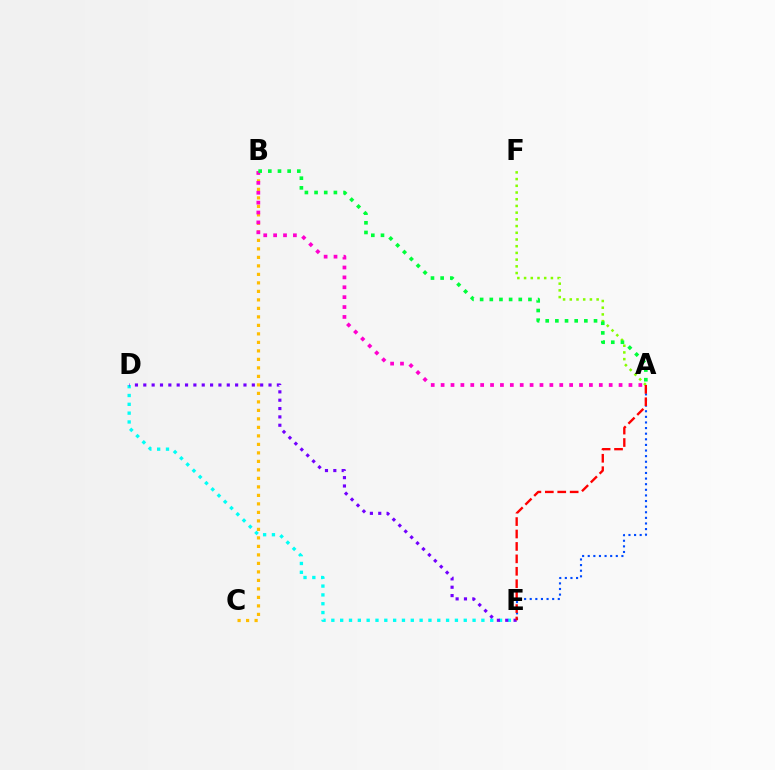{('B', 'C'): [{'color': '#ffbd00', 'line_style': 'dotted', 'thickness': 2.31}], ('A', 'F'): [{'color': '#84ff00', 'line_style': 'dotted', 'thickness': 1.82}], ('A', 'E'): [{'color': '#004bff', 'line_style': 'dotted', 'thickness': 1.52}, {'color': '#ff0000', 'line_style': 'dashed', 'thickness': 1.69}], ('D', 'E'): [{'color': '#00fff6', 'line_style': 'dotted', 'thickness': 2.4}, {'color': '#7200ff', 'line_style': 'dotted', 'thickness': 2.27}], ('A', 'B'): [{'color': '#ff00cf', 'line_style': 'dotted', 'thickness': 2.69}, {'color': '#00ff39', 'line_style': 'dotted', 'thickness': 2.63}]}